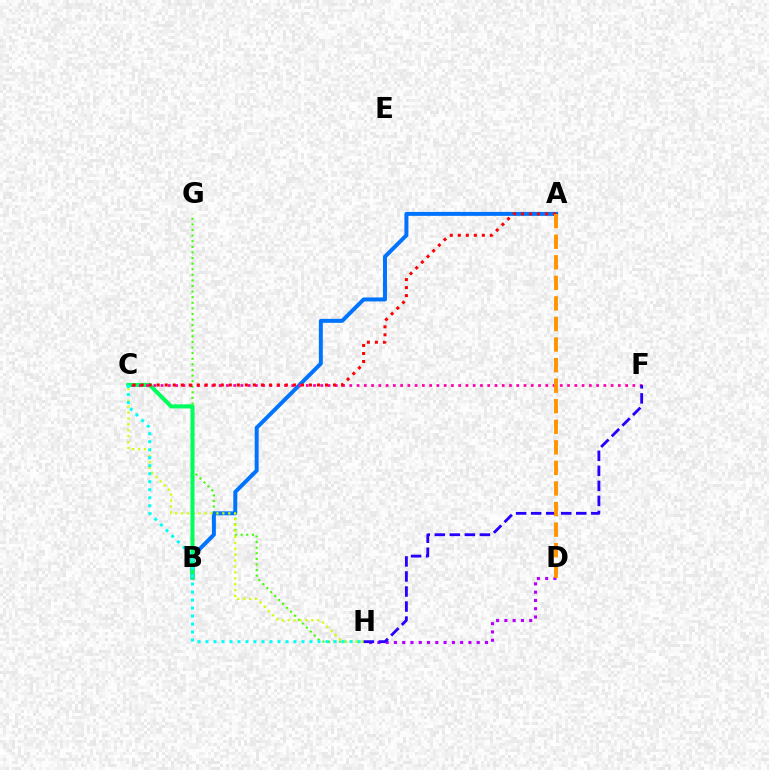{('G', 'H'): [{'color': '#3dff00', 'line_style': 'dotted', 'thickness': 1.52}], ('A', 'B'): [{'color': '#0074ff', 'line_style': 'solid', 'thickness': 2.86}], ('C', 'H'): [{'color': '#d1ff00', 'line_style': 'dotted', 'thickness': 1.61}, {'color': '#00fff6', 'line_style': 'dotted', 'thickness': 2.17}], ('B', 'C'): [{'color': '#00ff5c', 'line_style': 'solid', 'thickness': 2.92}], ('C', 'F'): [{'color': '#ff00ac', 'line_style': 'dotted', 'thickness': 1.97}], ('D', 'H'): [{'color': '#b900ff', 'line_style': 'dotted', 'thickness': 2.25}], ('F', 'H'): [{'color': '#2500ff', 'line_style': 'dashed', 'thickness': 2.04}], ('A', 'C'): [{'color': '#ff0000', 'line_style': 'dotted', 'thickness': 2.18}], ('A', 'D'): [{'color': '#ff9400', 'line_style': 'dashed', 'thickness': 2.79}]}